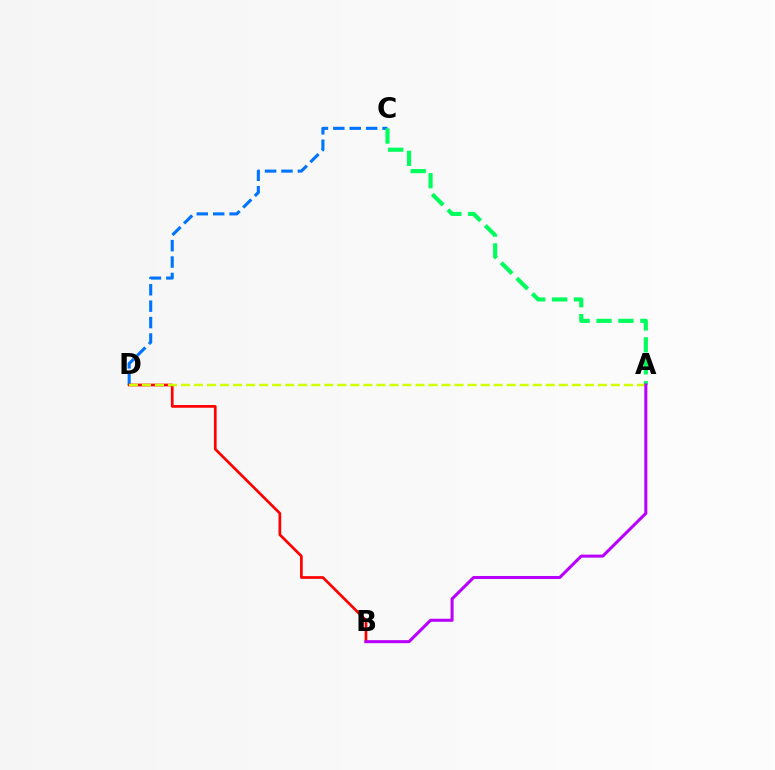{('C', 'D'): [{'color': '#0074ff', 'line_style': 'dashed', 'thickness': 2.23}], ('B', 'D'): [{'color': '#ff0000', 'line_style': 'solid', 'thickness': 1.95}], ('A', 'C'): [{'color': '#00ff5c', 'line_style': 'dashed', 'thickness': 2.98}], ('A', 'D'): [{'color': '#d1ff00', 'line_style': 'dashed', 'thickness': 1.77}], ('A', 'B'): [{'color': '#b900ff', 'line_style': 'solid', 'thickness': 2.18}]}